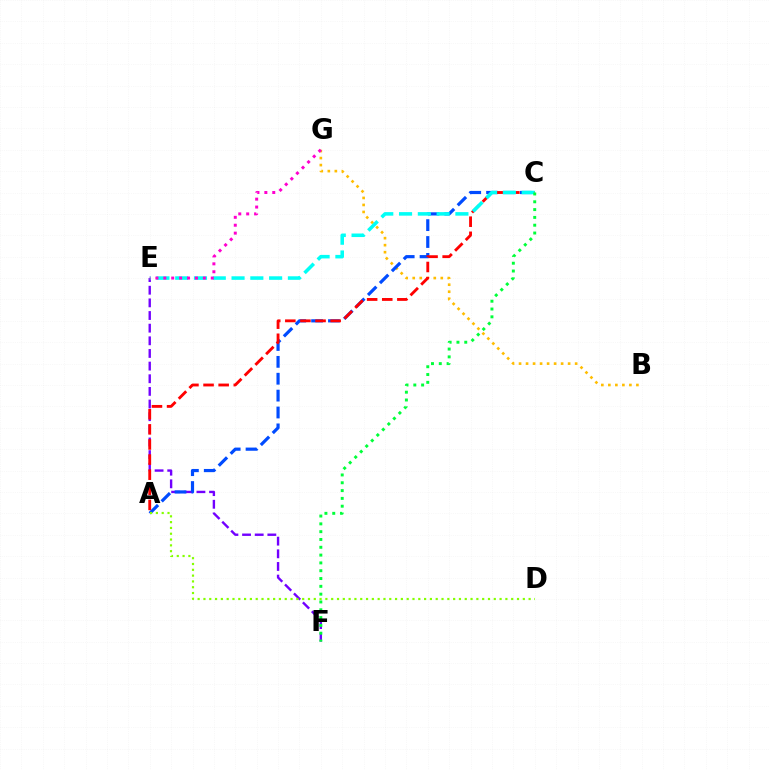{('B', 'G'): [{'color': '#ffbd00', 'line_style': 'dotted', 'thickness': 1.91}], ('E', 'F'): [{'color': '#7200ff', 'line_style': 'dashed', 'thickness': 1.72}], ('A', 'C'): [{'color': '#004bff', 'line_style': 'dashed', 'thickness': 2.29}, {'color': '#ff0000', 'line_style': 'dashed', 'thickness': 2.05}], ('C', 'E'): [{'color': '#00fff6', 'line_style': 'dashed', 'thickness': 2.55}], ('C', 'F'): [{'color': '#00ff39', 'line_style': 'dotted', 'thickness': 2.12}], ('E', 'G'): [{'color': '#ff00cf', 'line_style': 'dotted', 'thickness': 2.15}], ('A', 'D'): [{'color': '#84ff00', 'line_style': 'dotted', 'thickness': 1.58}]}